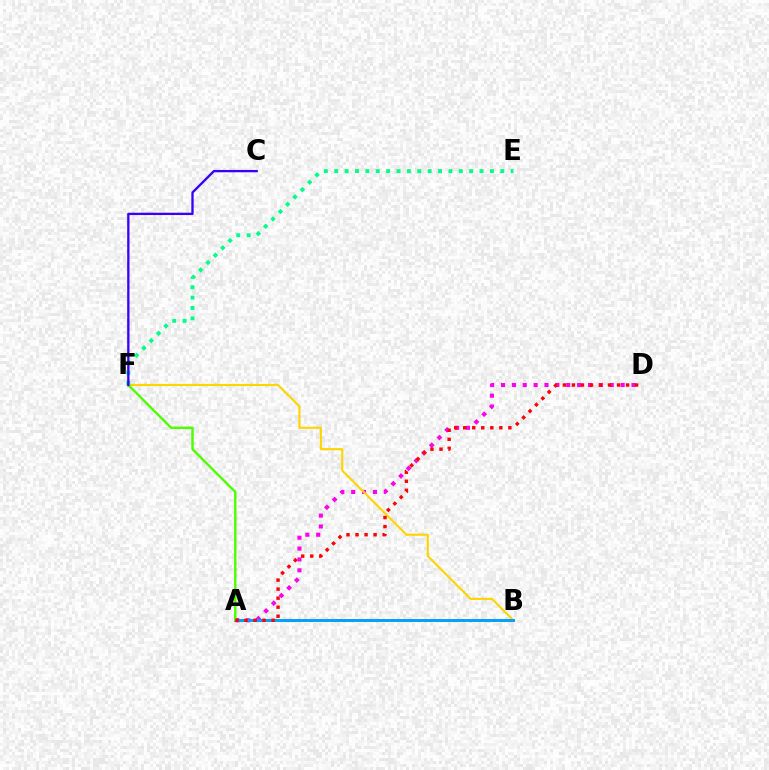{('A', 'D'): [{'color': '#ff00ed', 'line_style': 'dotted', 'thickness': 2.95}, {'color': '#ff0000', 'line_style': 'dotted', 'thickness': 2.45}], ('B', 'F'): [{'color': '#ffd500', 'line_style': 'solid', 'thickness': 1.54}], ('A', 'B'): [{'color': '#009eff', 'line_style': 'solid', 'thickness': 2.11}], ('E', 'F'): [{'color': '#00ff86', 'line_style': 'dotted', 'thickness': 2.82}], ('A', 'F'): [{'color': '#4fff00', 'line_style': 'solid', 'thickness': 1.75}], ('C', 'F'): [{'color': '#3700ff', 'line_style': 'solid', 'thickness': 1.67}]}